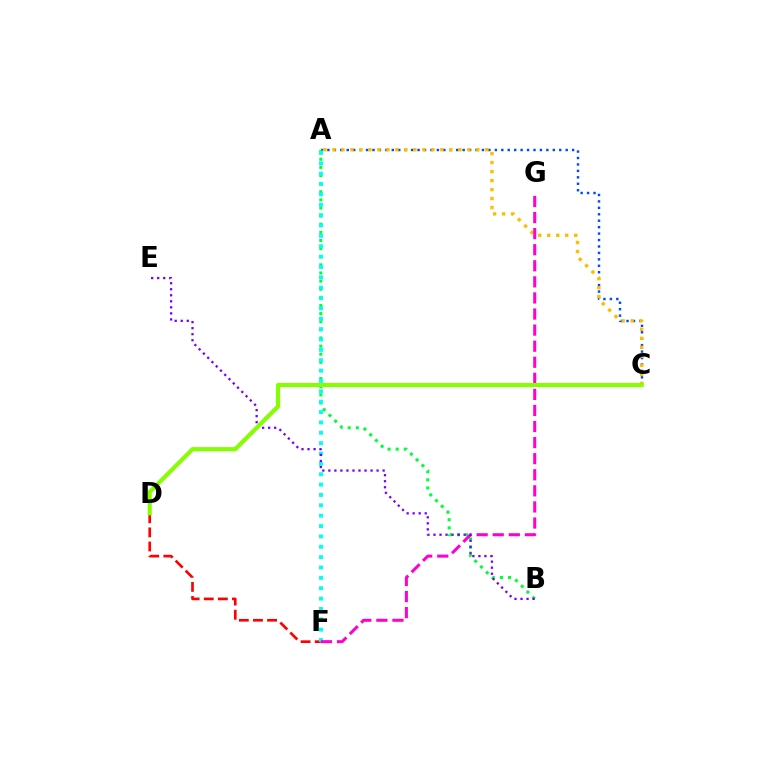{('A', 'C'): [{'color': '#004bff', 'line_style': 'dotted', 'thickness': 1.75}, {'color': '#ffbd00', 'line_style': 'dotted', 'thickness': 2.44}], ('D', 'F'): [{'color': '#ff0000', 'line_style': 'dashed', 'thickness': 1.92}], ('A', 'B'): [{'color': '#00ff39', 'line_style': 'dotted', 'thickness': 2.21}], ('A', 'F'): [{'color': '#00fff6', 'line_style': 'dotted', 'thickness': 2.82}], ('F', 'G'): [{'color': '#ff00cf', 'line_style': 'dashed', 'thickness': 2.18}], ('B', 'E'): [{'color': '#7200ff', 'line_style': 'dotted', 'thickness': 1.64}], ('C', 'D'): [{'color': '#84ff00', 'line_style': 'solid', 'thickness': 2.96}]}